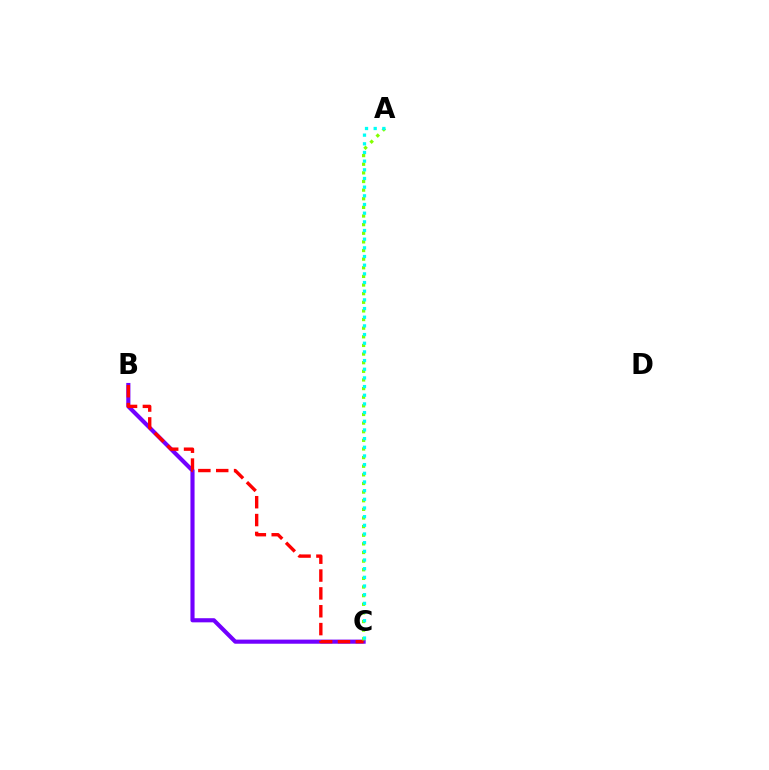{('B', 'C'): [{'color': '#7200ff', 'line_style': 'solid', 'thickness': 2.97}, {'color': '#ff0000', 'line_style': 'dashed', 'thickness': 2.43}], ('A', 'C'): [{'color': '#84ff00', 'line_style': 'dotted', 'thickness': 2.34}, {'color': '#00fff6', 'line_style': 'dotted', 'thickness': 2.36}]}